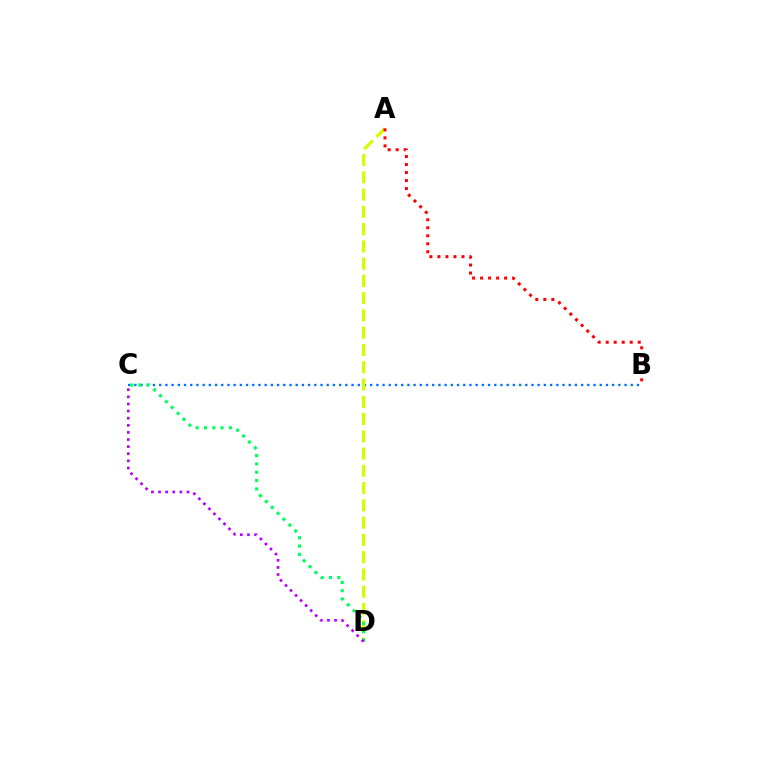{('B', 'C'): [{'color': '#0074ff', 'line_style': 'dotted', 'thickness': 1.69}], ('A', 'D'): [{'color': '#d1ff00', 'line_style': 'dashed', 'thickness': 2.35}], ('A', 'B'): [{'color': '#ff0000', 'line_style': 'dotted', 'thickness': 2.18}], ('C', 'D'): [{'color': '#00ff5c', 'line_style': 'dotted', 'thickness': 2.26}, {'color': '#b900ff', 'line_style': 'dotted', 'thickness': 1.93}]}